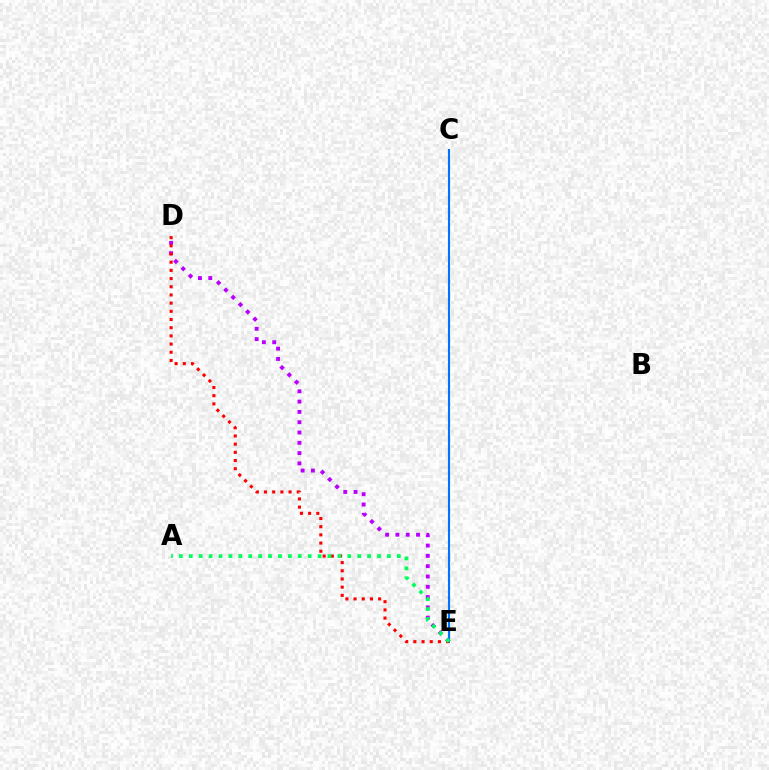{('C', 'E'): [{'color': '#d1ff00', 'line_style': 'dotted', 'thickness': 1.56}, {'color': '#0074ff', 'line_style': 'solid', 'thickness': 1.52}], ('D', 'E'): [{'color': '#b900ff', 'line_style': 'dotted', 'thickness': 2.8}, {'color': '#ff0000', 'line_style': 'dotted', 'thickness': 2.22}], ('A', 'E'): [{'color': '#00ff5c', 'line_style': 'dotted', 'thickness': 2.69}]}